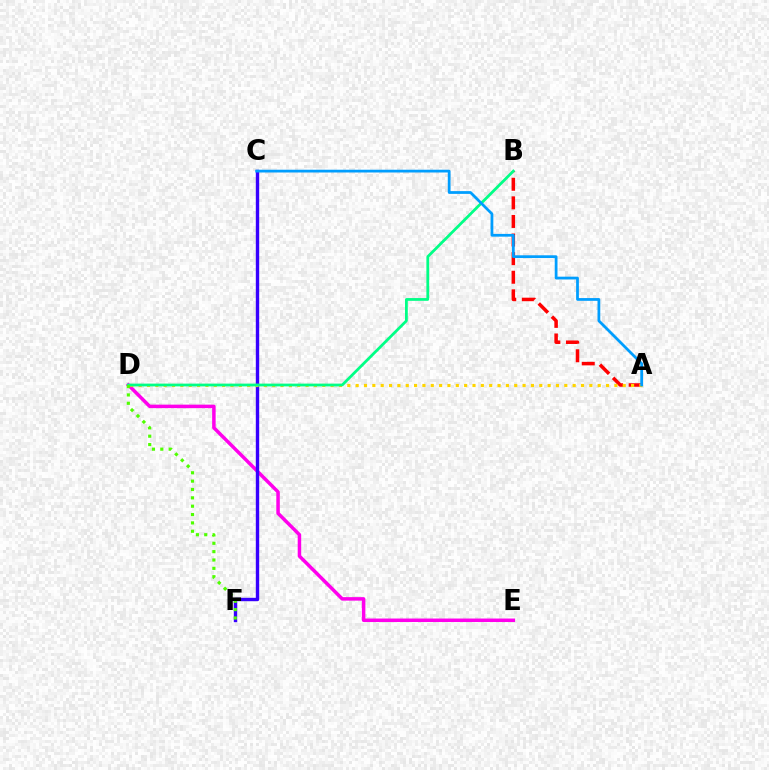{('A', 'B'): [{'color': '#ff0000', 'line_style': 'dashed', 'thickness': 2.53}], ('D', 'E'): [{'color': '#ff00ed', 'line_style': 'solid', 'thickness': 2.52}], ('C', 'F'): [{'color': '#3700ff', 'line_style': 'solid', 'thickness': 2.44}], ('A', 'D'): [{'color': '#ffd500', 'line_style': 'dotted', 'thickness': 2.27}], ('B', 'D'): [{'color': '#00ff86', 'line_style': 'solid', 'thickness': 1.99}], ('D', 'F'): [{'color': '#4fff00', 'line_style': 'dotted', 'thickness': 2.27}], ('A', 'C'): [{'color': '#009eff', 'line_style': 'solid', 'thickness': 1.99}]}